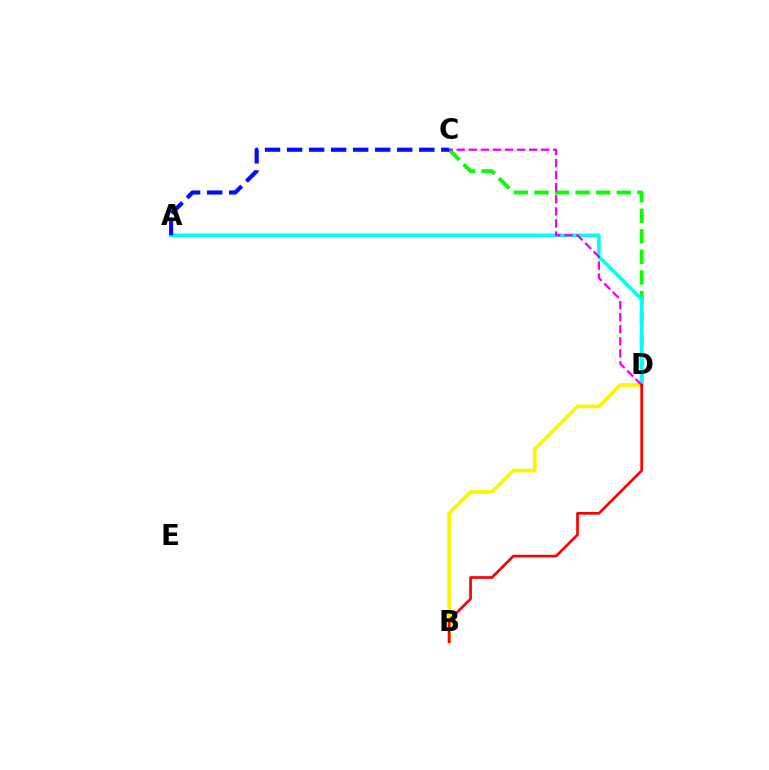{('C', 'D'): [{'color': '#08ff00', 'line_style': 'dashed', 'thickness': 2.79}, {'color': '#ee00ff', 'line_style': 'dashed', 'thickness': 1.64}], ('A', 'D'): [{'color': '#00fff6', 'line_style': 'solid', 'thickness': 2.56}], ('B', 'D'): [{'color': '#fcf500', 'line_style': 'solid', 'thickness': 2.66}, {'color': '#ff0000', 'line_style': 'solid', 'thickness': 1.94}], ('A', 'C'): [{'color': '#0010ff', 'line_style': 'dashed', 'thickness': 2.99}]}